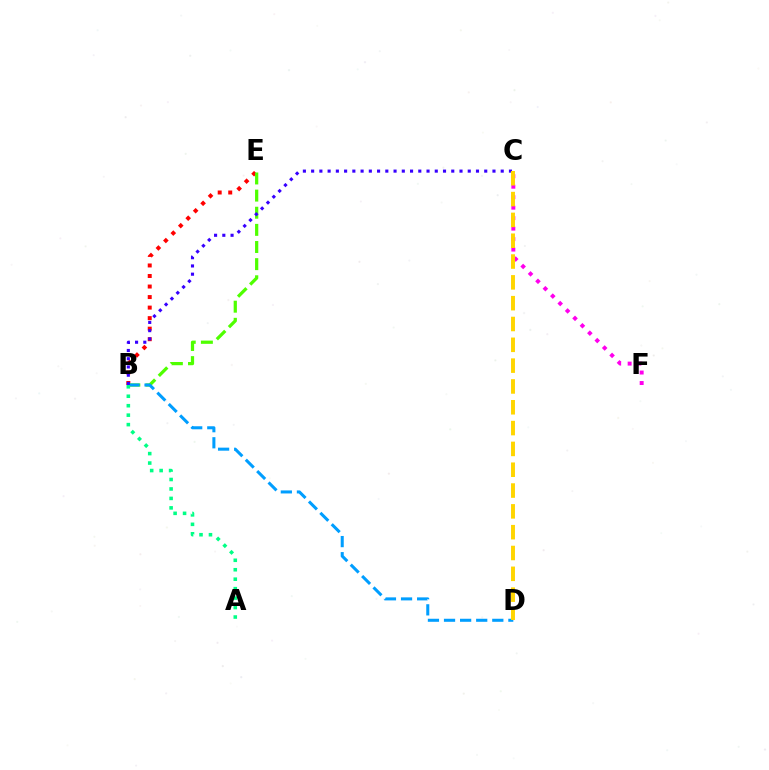{('B', 'E'): [{'color': '#ff0000', 'line_style': 'dotted', 'thickness': 2.86}, {'color': '#4fff00', 'line_style': 'dashed', 'thickness': 2.33}], ('B', 'D'): [{'color': '#009eff', 'line_style': 'dashed', 'thickness': 2.19}], ('B', 'C'): [{'color': '#3700ff', 'line_style': 'dotted', 'thickness': 2.24}], ('C', 'F'): [{'color': '#ff00ed', 'line_style': 'dotted', 'thickness': 2.85}], ('C', 'D'): [{'color': '#ffd500', 'line_style': 'dashed', 'thickness': 2.83}], ('A', 'B'): [{'color': '#00ff86', 'line_style': 'dotted', 'thickness': 2.57}]}